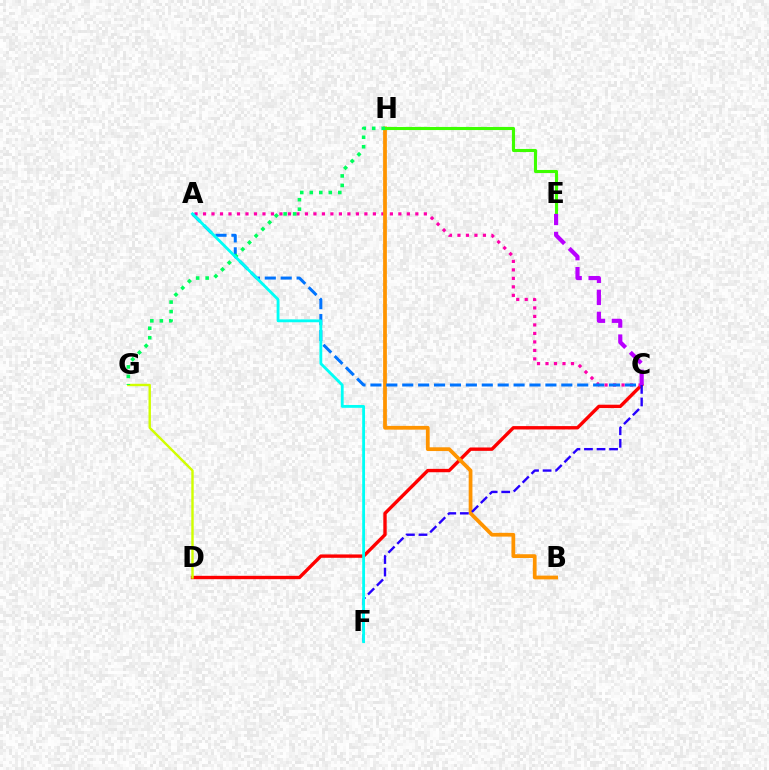{('C', 'D'): [{'color': '#ff0000', 'line_style': 'solid', 'thickness': 2.43}], ('A', 'C'): [{'color': '#ff00ac', 'line_style': 'dotted', 'thickness': 2.31}, {'color': '#0074ff', 'line_style': 'dashed', 'thickness': 2.16}], ('B', 'H'): [{'color': '#ff9400', 'line_style': 'solid', 'thickness': 2.7}], ('E', 'H'): [{'color': '#3dff00', 'line_style': 'solid', 'thickness': 2.23}], ('C', 'F'): [{'color': '#2500ff', 'line_style': 'dashed', 'thickness': 1.71}], ('D', 'G'): [{'color': '#d1ff00', 'line_style': 'solid', 'thickness': 1.74}], ('G', 'H'): [{'color': '#00ff5c', 'line_style': 'dotted', 'thickness': 2.58}], ('A', 'F'): [{'color': '#00fff6', 'line_style': 'solid', 'thickness': 2.04}], ('C', 'E'): [{'color': '#b900ff', 'line_style': 'dashed', 'thickness': 2.99}]}